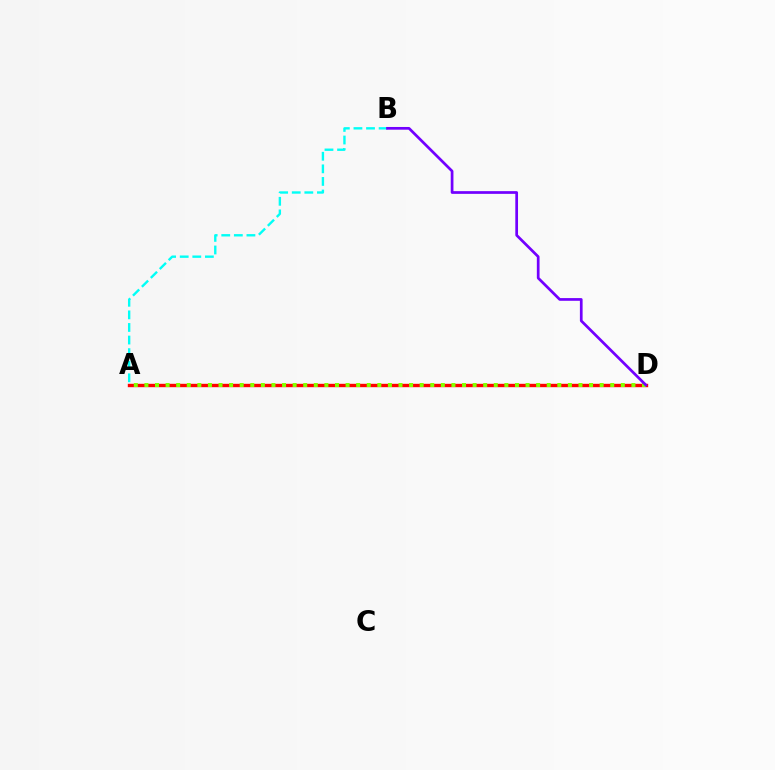{('A', 'D'): [{'color': '#ff0000', 'line_style': 'solid', 'thickness': 2.44}, {'color': '#84ff00', 'line_style': 'dotted', 'thickness': 2.88}], ('A', 'B'): [{'color': '#00fff6', 'line_style': 'dashed', 'thickness': 1.71}], ('B', 'D'): [{'color': '#7200ff', 'line_style': 'solid', 'thickness': 1.95}]}